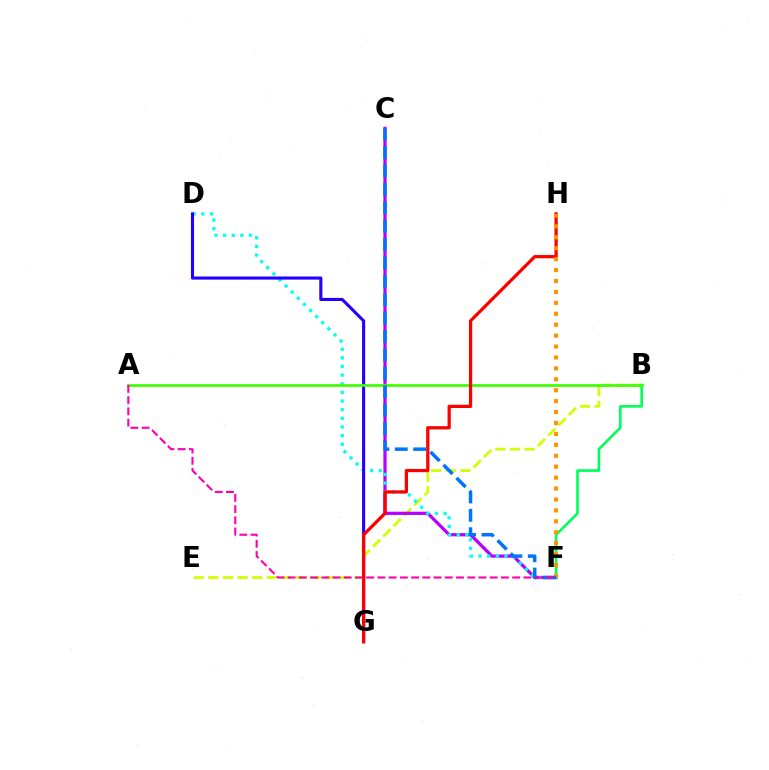{('B', 'E'): [{'color': '#d1ff00', 'line_style': 'dashed', 'thickness': 1.98}], ('C', 'F'): [{'color': '#b900ff', 'line_style': 'solid', 'thickness': 2.33}, {'color': '#0074ff', 'line_style': 'dashed', 'thickness': 2.5}], ('D', 'F'): [{'color': '#00fff6', 'line_style': 'dotted', 'thickness': 2.35}], ('B', 'F'): [{'color': '#00ff5c', 'line_style': 'solid', 'thickness': 1.9}], ('D', 'G'): [{'color': '#2500ff', 'line_style': 'solid', 'thickness': 2.24}], ('A', 'B'): [{'color': '#3dff00', 'line_style': 'solid', 'thickness': 1.96}], ('G', 'H'): [{'color': '#ff0000', 'line_style': 'solid', 'thickness': 2.34}], ('F', 'H'): [{'color': '#ff9400', 'line_style': 'dotted', 'thickness': 2.97}], ('A', 'F'): [{'color': '#ff00ac', 'line_style': 'dashed', 'thickness': 1.52}]}